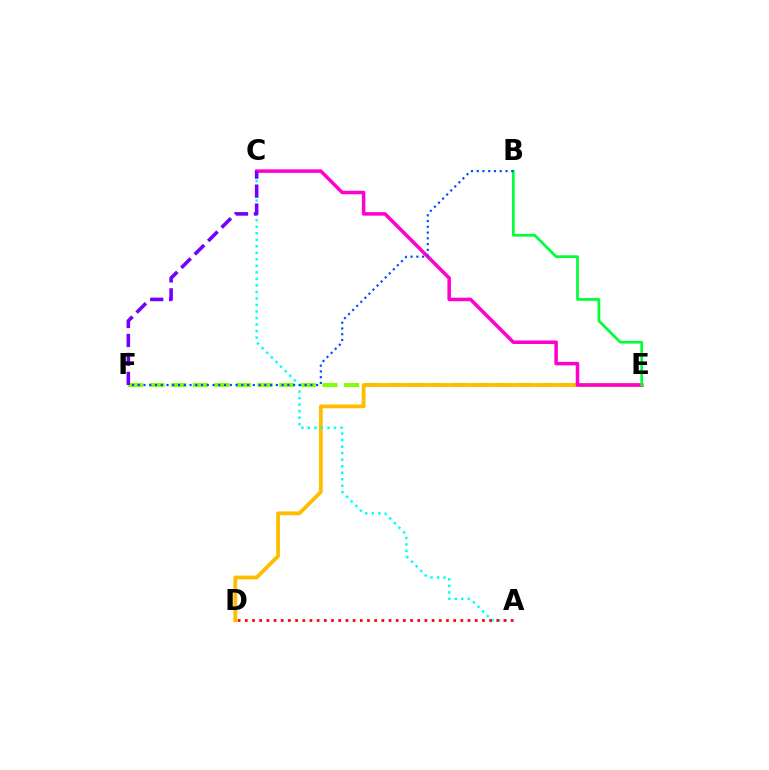{('E', 'F'): [{'color': '#84ff00', 'line_style': 'dashed', 'thickness': 2.93}], ('D', 'E'): [{'color': '#ffbd00', 'line_style': 'solid', 'thickness': 2.74}], ('C', 'E'): [{'color': '#ff00cf', 'line_style': 'solid', 'thickness': 2.54}], ('A', 'C'): [{'color': '#00fff6', 'line_style': 'dotted', 'thickness': 1.77}], ('C', 'F'): [{'color': '#7200ff', 'line_style': 'dashed', 'thickness': 2.58}], ('B', 'E'): [{'color': '#00ff39', 'line_style': 'solid', 'thickness': 1.96}], ('A', 'D'): [{'color': '#ff0000', 'line_style': 'dotted', 'thickness': 1.95}], ('B', 'F'): [{'color': '#004bff', 'line_style': 'dotted', 'thickness': 1.56}]}